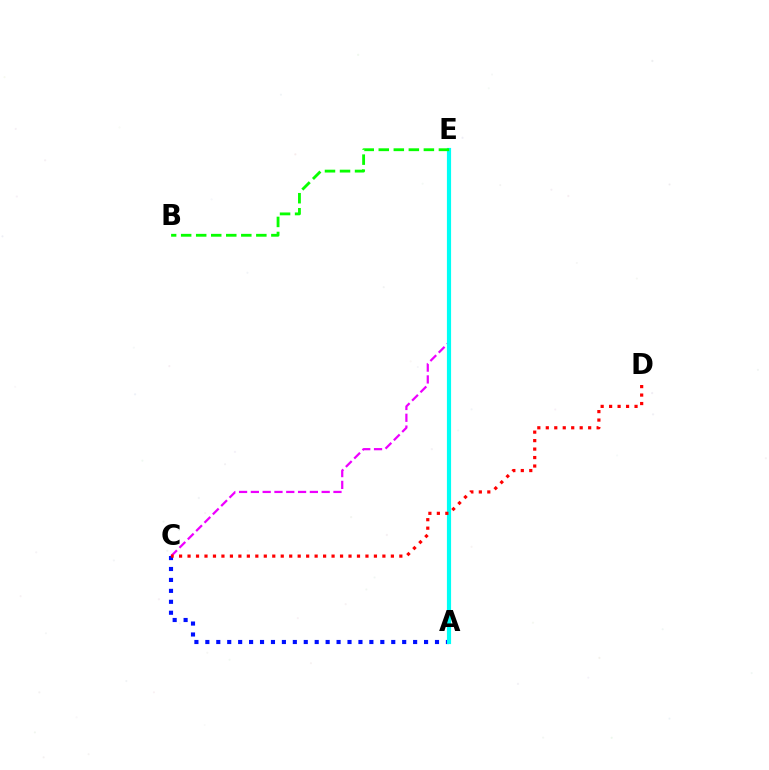{('A', 'C'): [{'color': '#0010ff', 'line_style': 'dotted', 'thickness': 2.97}], ('C', 'E'): [{'color': '#ee00ff', 'line_style': 'dashed', 'thickness': 1.6}], ('A', 'E'): [{'color': '#fcf500', 'line_style': 'dashed', 'thickness': 2.58}, {'color': '#00fff6', 'line_style': 'solid', 'thickness': 3.0}], ('B', 'E'): [{'color': '#08ff00', 'line_style': 'dashed', 'thickness': 2.04}], ('C', 'D'): [{'color': '#ff0000', 'line_style': 'dotted', 'thickness': 2.3}]}